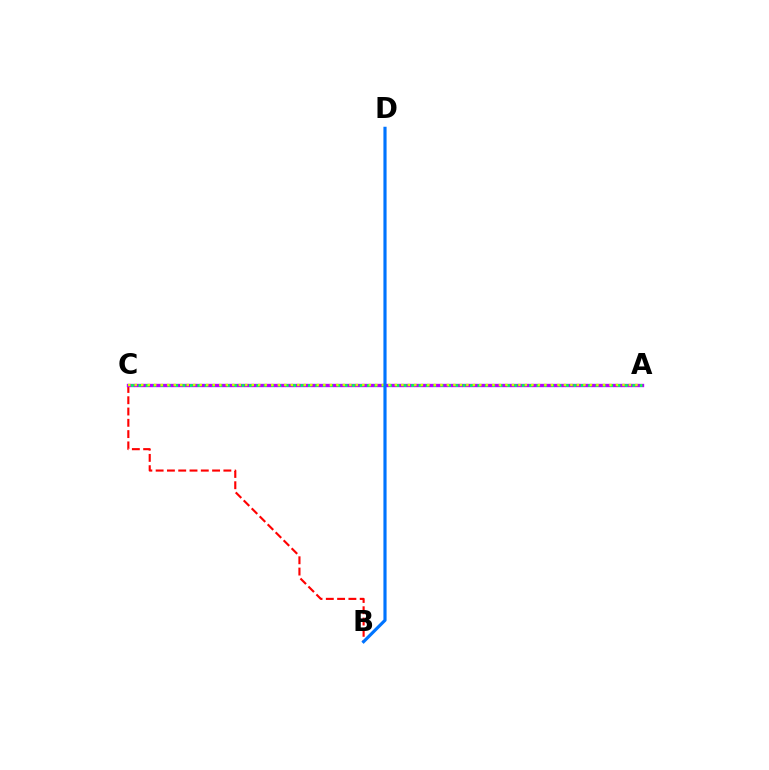{('B', 'C'): [{'color': '#ff0000', 'line_style': 'dashed', 'thickness': 1.53}], ('A', 'C'): [{'color': '#b900ff', 'line_style': 'solid', 'thickness': 2.41}, {'color': '#00ff5c', 'line_style': 'dotted', 'thickness': 2.0}, {'color': '#d1ff00', 'line_style': 'dotted', 'thickness': 1.77}], ('B', 'D'): [{'color': '#0074ff', 'line_style': 'solid', 'thickness': 2.27}]}